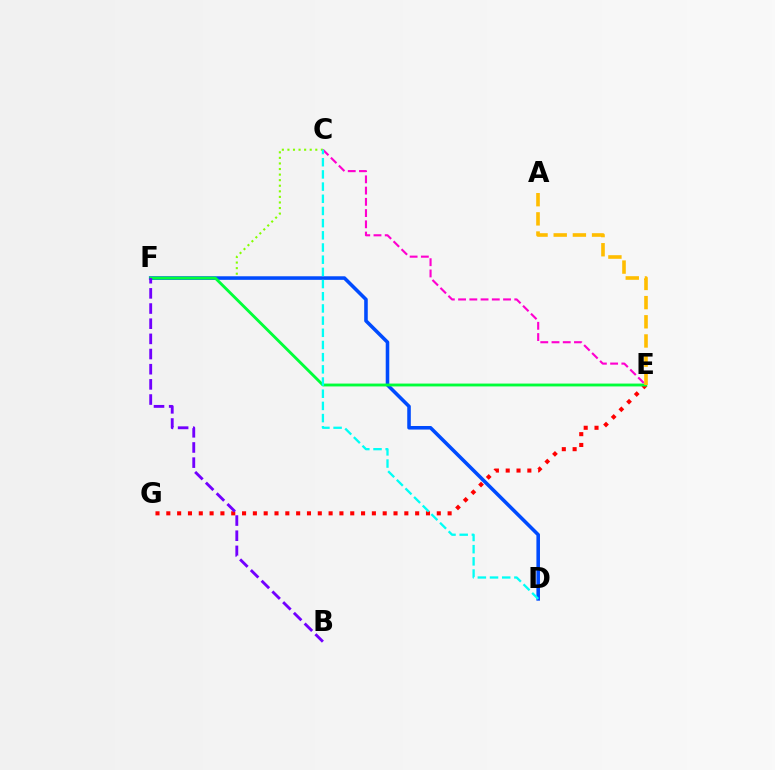{('C', 'F'): [{'color': '#84ff00', 'line_style': 'dotted', 'thickness': 1.51}], ('D', 'F'): [{'color': '#004bff', 'line_style': 'solid', 'thickness': 2.56}], ('E', 'G'): [{'color': '#ff0000', 'line_style': 'dotted', 'thickness': 2.94}], ('E', 'F'): [{'color': '#00ff39', 'line_style': 'solid', 'thickness': 2.06}], ('C', 'E'): [{'color': '#ff00cf', 'line_style': 'dashed', 'thickness': 1.53}], ('C', 'D'): [{'color': '#00fff6', 'line_style': 'dashed', 'thickness': 1.66}], ('B', 'F'): [{'color': '#7200ff', 'line_style': 'dashed', 'thickness': 2.06}], ('A', 'E'): [{'color': '#ffbd00', 'line_style': 'dashed', 'thickness': 2.6}]}